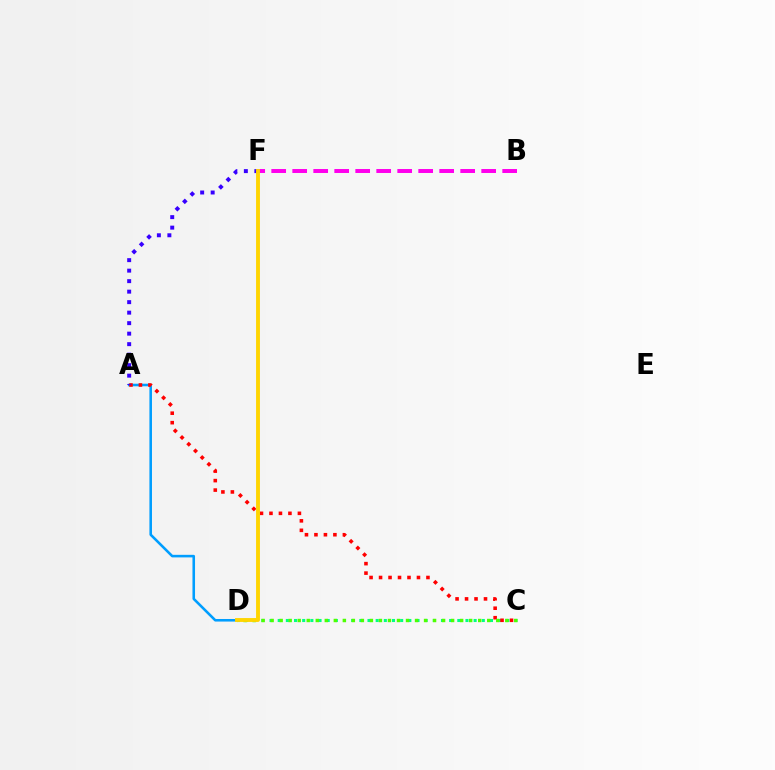{('C', 'D'): [{'color': '#00ff86', 'line_style': 'dotted', 'thickness': 2.22}, {'color': '#4fff00', 'line_style': 'dotted', 'thickness': 2.45}], ('A', 'D'): [{'color': '#009eff', 'line_style': 'solid', 'thickness': 1.85}], ('A', 'C'): [{'color': '#ff0000', 'line_style': 'dotted', 'thickness': 2.58}], ('A', 'F'): [{'color': '#3700ff', 'line_style': 'dotted', 'thickness': 2.85}], ('B', 'F'): [{'color': '#ff00ed', 'line_style': 'dashed', 'thickness': 2.85}], ('D', 'F'): [{'color': '#ffd500', 'line_style': 'solid', 'thickness': 2.79}]}